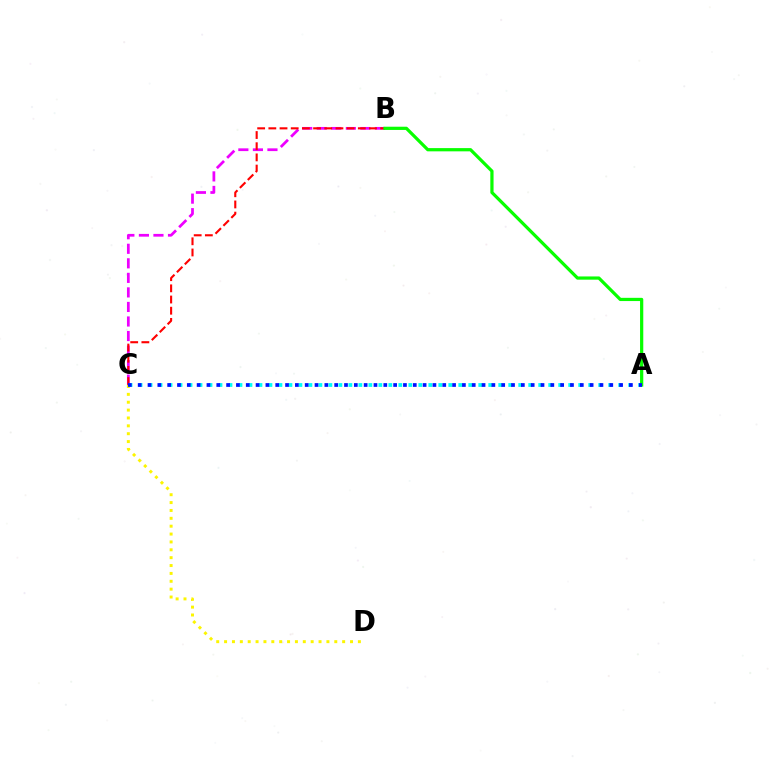{('C', 'D'): [{'color': '#fcf500', 'line_style': 'dotted', 'thickness': 2.14}], ('B', 'C'): [{'color': '#ee00ff', 'line_style': 'dashed', 'thickness': 1.98}, {'color': '#ff0000', 'line_style': 'dashed', 'thickness': 1.52}], ('A', 'C'): [{'color': '#00fff6', 'line_style': 'dotted', 'thickness': 2.71}, {'color': '#0010ff', 'line_style': 'dotted', 'thickness': 2.67}], ('A', 'B'): [{'color': '#08ff00', 'line_style': 'solid', 'thickness': 2.32}]}